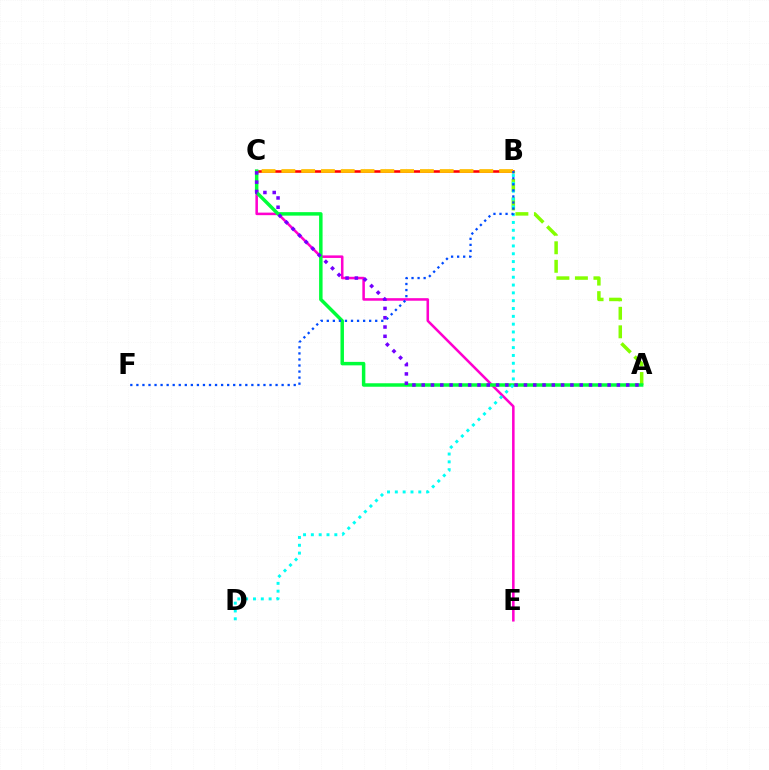{('B', 'C'): [{'color': '#ff0000', 'line_style': 'solid', 'thickness': 1.85}, {'color': '#ffbd00', 'line_style': 'dashed', 'thickness': 2.69}], ('C', 'E'): [{'color': '#ff00cf', 'line_style': 'solid', 'thickness': 1.83}], ('A', 'B'): [{'color': '#84ff00', 'line_style': 'dashed', 'thickness': 2.52}], ('A', 'C'): [{'color': '#00ff39', 'line_style': 'solid', 'thickness': 2.5}, {'color': '#7200ff', 'line_style': 'dotted', 'thickness': 2.53}], ('B', 'D'): [{'color': '#00fff6', 'line_style': 'dotted', 'thickness': 2.13}], ('B', 'F'): [{'color': '#004bff', 'line_style': 'dotted', 'thickness': 1.64}]}